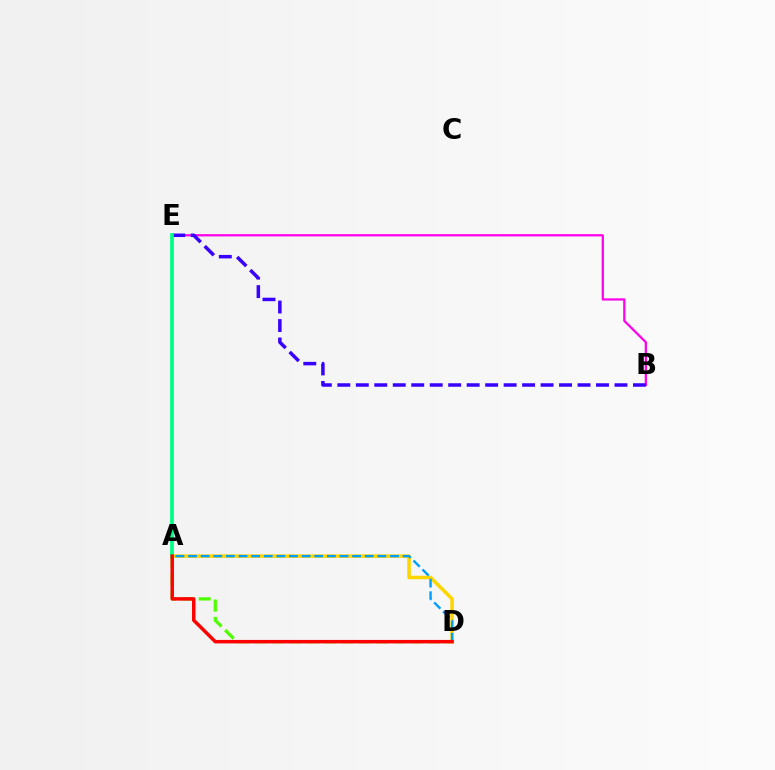{('A', 'D'): [{'color': '#4fff00', 'line_style': 'dashed', 'thickness': 2.35}, {'color': '#ffd500', 'line_style': 'solid', 'thickness': 2.55}, {'color': '#009eff', 'line_style': 'dashed', 'thickness': 1.71}, {'color': '#ff0000', 'line_style': 'solid', 'thickness': 2.5}], ('B', 'E'): [{'color': '#ff00ed', 'line_style': 'solid', 'thickness': 1.62}, {'color': '#3700ff', 'line_style': 'dashed', 'thickness': 2.51}], ('A', 'E'): [{'color': '#00ff86', 'line_style': 'solid', 'thickness': 2.71}]}